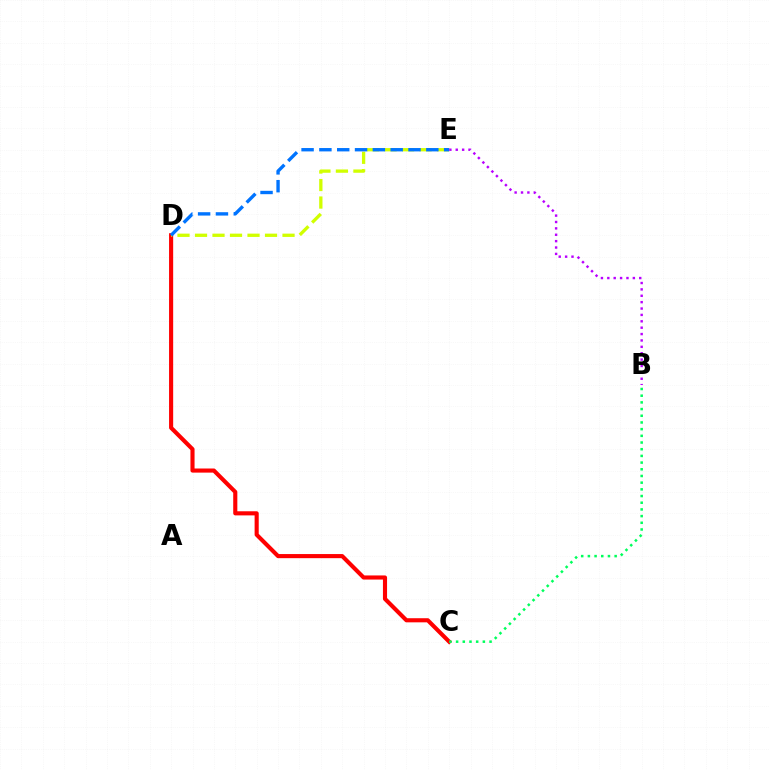{('C', 'D'): [{'color': '#ff0000', 'line_style': 'solid', 'thickness': 2.96}], ('D', 'E'): [{'color': '#d1ff00', 'line_style': 'dashed', 'thickness': 2.38}, {'color': '#0074ff', 'line_style': 'dashed', 'thickness': 2.42}], ('B', 'C'): [{'color': '#00ff5c', 'line_style': 'dotted', 'thickness': 1.82}], ('B', 'E'): [{'color': '#b900ff', 'line_style': 'dotted', 'thickness': 1.73}]}